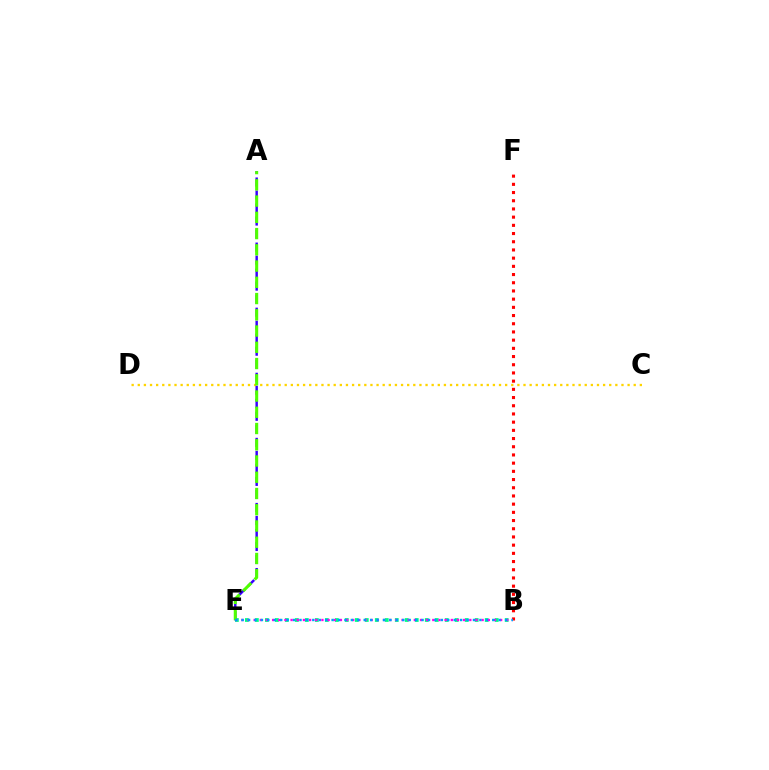{('B', 'E'): [{'color': '#00ff86', 'line_style': 'dotted', 'thickness': 2.71}, {'color': '#ff00ed', 'line_style': 'dotted', 'thickness': 1.67}, {'color': '#009eff', 'line_style': 'dotted', 'thickness': 1.75}], ('B', 'F'): [{'color': '#ff0000', 'line_style': 'dotted', 'thickness': 2.23}], ('C', 'D'): [{'color': '#ffd500', 'line_style': 'dotted', 'thickness': 1.66}], ('A', 'E'): [{'color': '#3700ff', 'line_style': 'dashed', 'thickness': 1.77}, {'color': '#4fff00', 'line_style': 'dashed', 'thickness': 2.21}]}